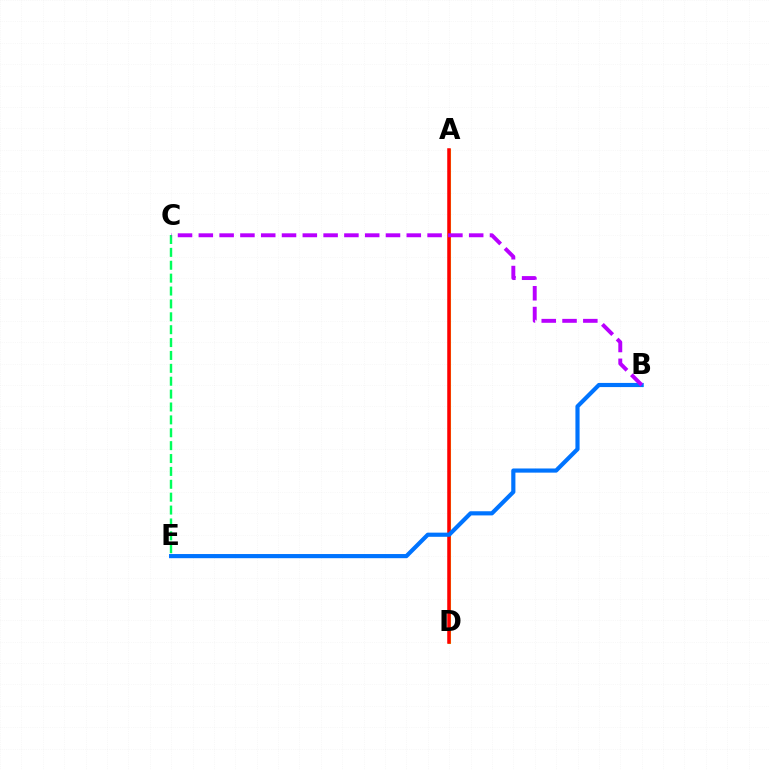{('A', 'D'): [{'color': '#d1ff00', 'line_style': 'solid', 'thickness': 2.22}, {'color': '#ff0000', 'line_style': 'solid', 'thickness': 2.54}], ('B', 'E'): [{'color': '#0074ff', 'line_style': 'solid', 'thickness': 2.99}], ('C', 'E'): [{'color': '#00ff5c', 'line_style': 'dashed', 'thickness': 1.75}], ('B', 'C'): [{'color': '#b900ff', 'line_style': 'dashed', 'thickness': 2.83}]}